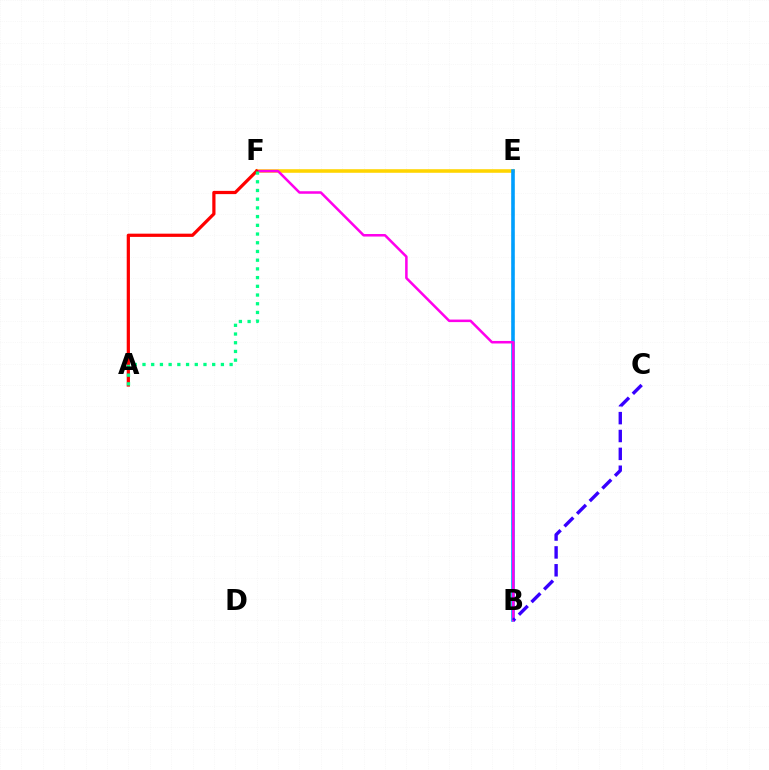{('B', 'E'): [{'color': '#4fff00', 'line_style': 'dashed', 'thickness': 1.61}, {'color': '#009eff', 'line_style': 'solid', 'thickness': 2.59}], ('E', 'F'): [{'color': '#ffd500', 'line_style': 'solid', 'thickness': 2.57}], ('B', 'F'): [{'color': '#ff00ed', 'line_style': 'solid', 'thickness': 1.82}], ('A', 'F'): [{'color': '#ff0000', 'line_style': 'solid', 'thickness': 2.32}, {'color': '#00ff86', 'line_style': 'dotted', 'thickness': 2.37}], ('B', 'C'): [{'color': '#3700ff', 'line_style': 'dashed', 'thickness': 2.43}]}